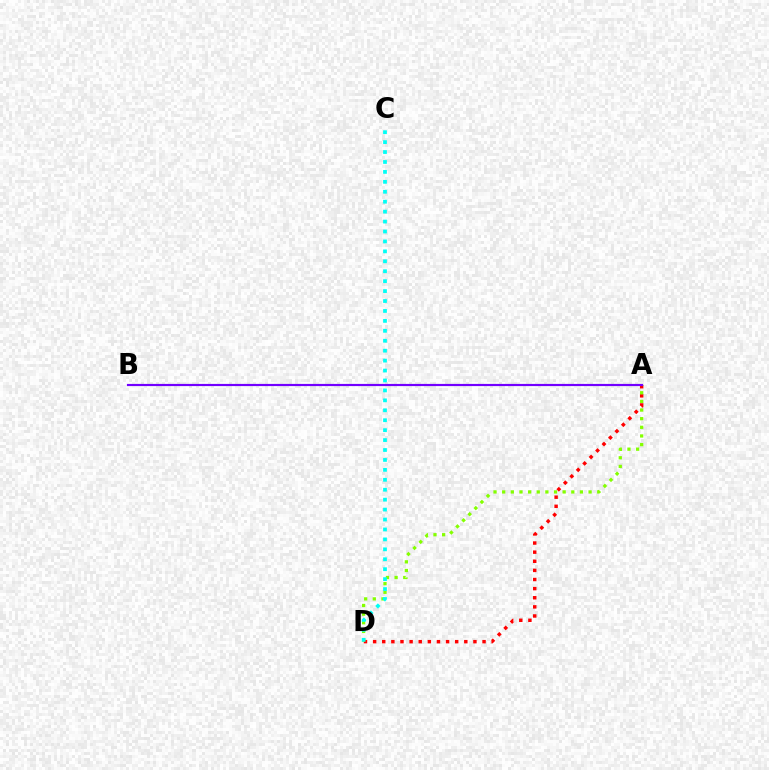{('A', 'D'): [{'color': '#ff0000', 'line_style': 'dotted', 'thickness': 2.48}, {'color': '#84ff00', 'line_style': 'dotted', 'thickness': 2.35}], ('A', 'B'): [{'color': '#7200ff', 'line_style': 'solid', 'thickness': 1.57}], ('C', 'D'): [{'color': '#00fff6', 'line_style': 'dotted', 'thickness': 2.7}]}